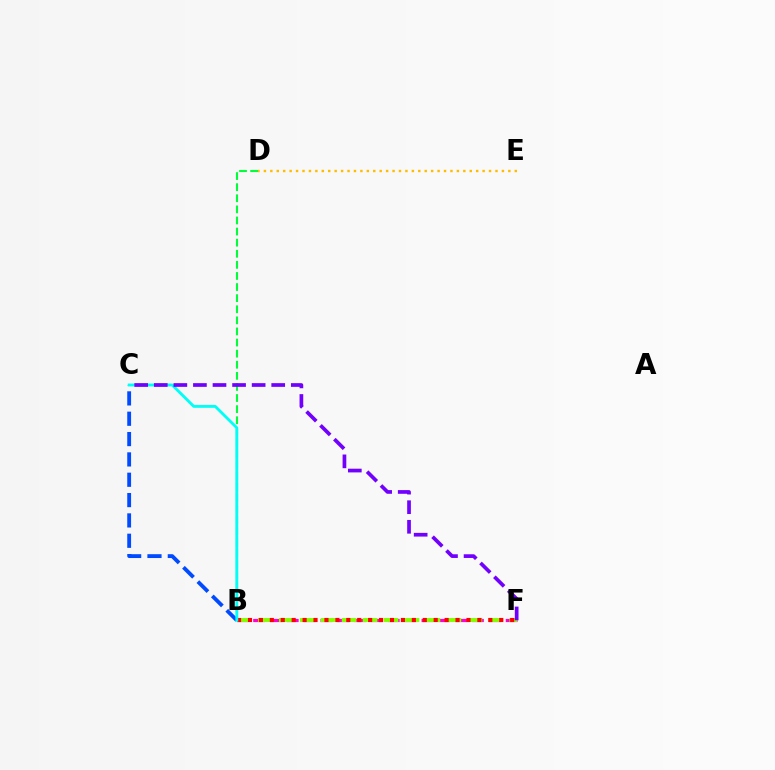{('B', 'C'): [{'color': '#004bff', 'line_style': 'dashed', 'thickness': 2.76}, {'color': '#00fff6', 'line_style': 'solid', 'thickness': 2.05}], ('B', 'F'): [{'color': '#ff00cf', 'line_style': 'dashed', 'thickness': 2.29}, {'color': '#84ff00', 'line_style': 'dashed', 'thickness': 2.85}, {'color': '#ff0000', 'line_style': 'dotted', 'thickness': 2.97}], ('D', 'E'): [{'color': '#ffbd00', 'line_style': 'dotted', 'thickness': 1.75}], ('B', 'D'): [{'color': '#00ff39', 'line_style': 'dashed', 'thickness': 1.51}], ('C', 'F'): [{'color': '#7200ff', 'line_style': 'dashed', 'thickness': 2.66}]}